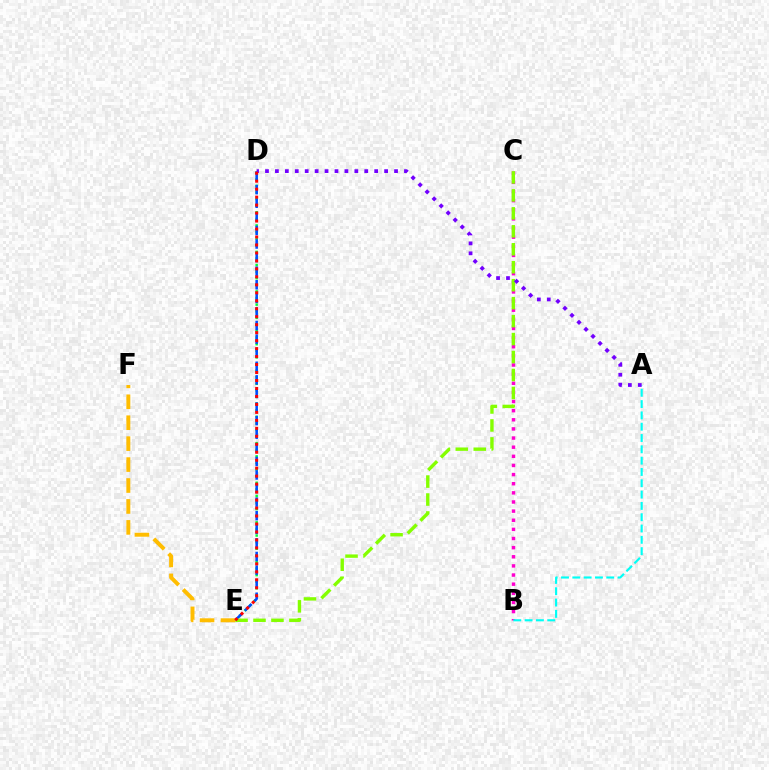{('D', 'E'): [{'color': '#00ff39', 'line_style': 'dotted', 'thickness': 1.79}, {'color': '#004bff', 'line_style': 'dashed', 'thickness': 1.85}, {'color': '#ff0000', 'line_style': 'dotted', 'thickness': 2.17}], ('B', 'C'): [{'color': '#ff00cf', 'line_style': 'dotted', 'thickness': 2.48}], ('A', 'B'): [{'color': '#00fff6', 'line_style': 'dashed', 'thickness': 1.54}], ('C', 'E'): [{'color': '#84ff00', 'line_style': 'dashed', 'thickness': 2.44}], ('A', 'D'): [{'color': '#7200ff', 'line_style': 'dotted', 'thickness': 2.7}], ('E', 'F'): [{'color': '#ffbd00', 'line_style': 'dashed', 'thickness': 2.84}]}